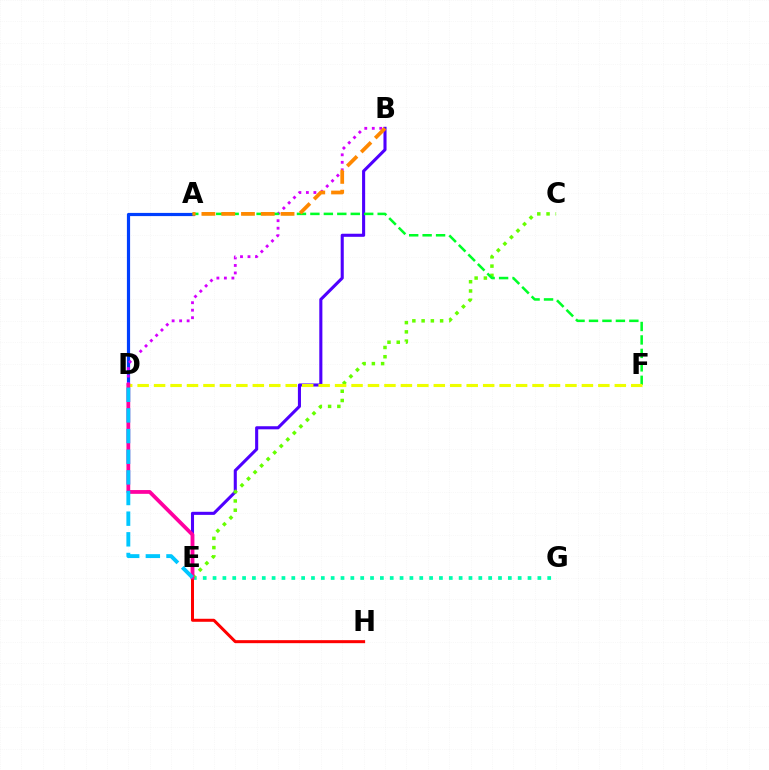{('A', 'D'): [{'color': '#003fff', 'line_style': 'solid', 'thickness': 2.3}], ('B', 'E'): [{'color': '#4f00ff', 'line_style': 'solid', 'thickness': 2.22}], ('E', 'G'): [{'color': '#00ffaf', 'line_style': 'dotted', 'thickness': 2.67}], ('E', 'H'): [{'color': '#ff0000', 'line_style': 'solid', 'thickness': 2.17}], ('C', 'E'): [{'color': '#66ff00', 'line_style': 'dotted', 'thickness': 2.51}], ('B', 'D'): [{'color': '#d600ff', 'line_style': 'dotted', 'thickness': 2.04}], ('A', 'F'): [{'color': '#00ff27', 'line_style': 'dashed', 'thickness': 1.83}], ('D', 'F'): [{'color': '#eeff00', 'line_style': 'dashed', 'thickness': 2.24}], ('D', 'E'): [{'color': '#ff00a0', 'line_style': 'solid', 'thickness': 2.72}, {'color': '#00c7ff', 'line_style': 'dashed', 'thickness': 2.81}], ('A', 'B'): [{'color': '#ff8800', 'line_style': 'dashed', 'thickness': 2.69}]}